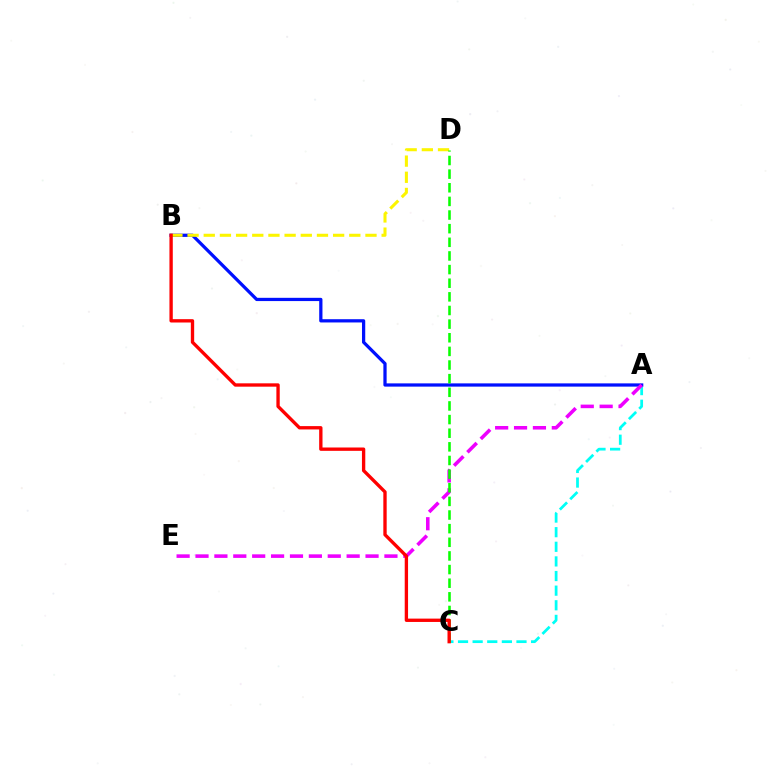{('A', 'C'): [{'color': '#00fff6', 'line_style': 'dashed', 'thickness': 1.99}], ('A', 'B'): [{'color': '#0010ff', 'line_style': 'solid', 'thickness': 2.34}], ('A', 'E'): [{'color': '#ee00ff', 'line_style': 'dashed', 'thickness': 2.57}], ('B', 'D'): [{'color': '#fcf500', 'line_style': 'dashed', 'thickness': 2.2}], ('C', 'D'): [{'color': '#08ff00', 'line_style': 'dashed', 'thickness': 1.85}], ('B', 'C'): [{'color': '#ff0000', 'line_style': 'solid', 'thickness': 2.41}]}